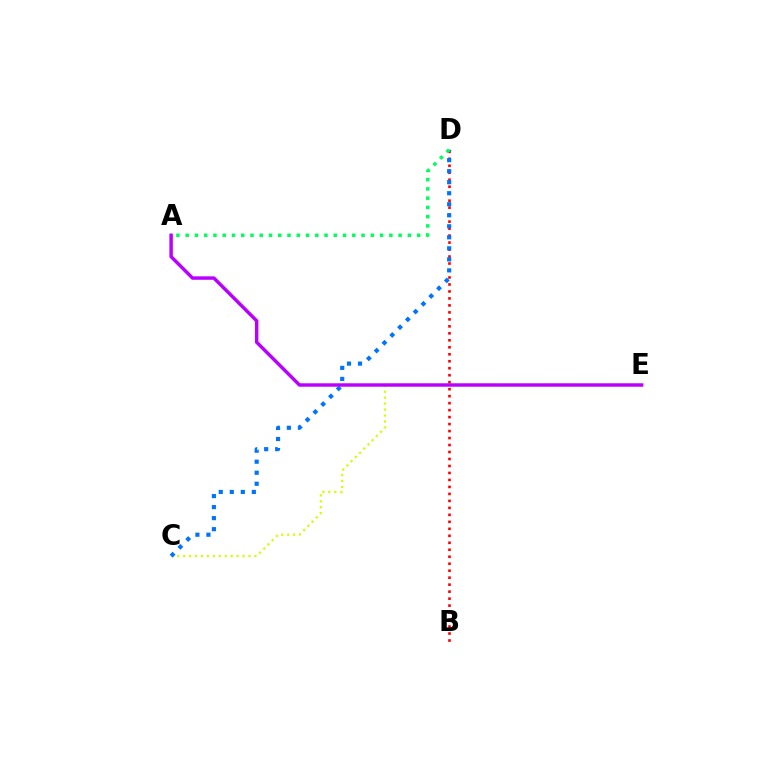{('B', 'D'): [{'color': '#ff0000', 'line_style': 'dotted', 'thickness': 1.9}], ('C', 'E'): [{'color': '#d1ff00', 'line_style': 'dotted', 'thickness': 1.62}], ('C', 'D'): [{'color': '#0074ff', 'line_style': 'dotted', 'thickness': 3.0}], ('A', 'E'): [{'color': '#b900ff', 'line_style': 'solid', 'thickness': 2.47}], ('A', 'D'): [{'color': '#00ff5c', 'line_style': 'dotted', 'thickness': 2.52}]}